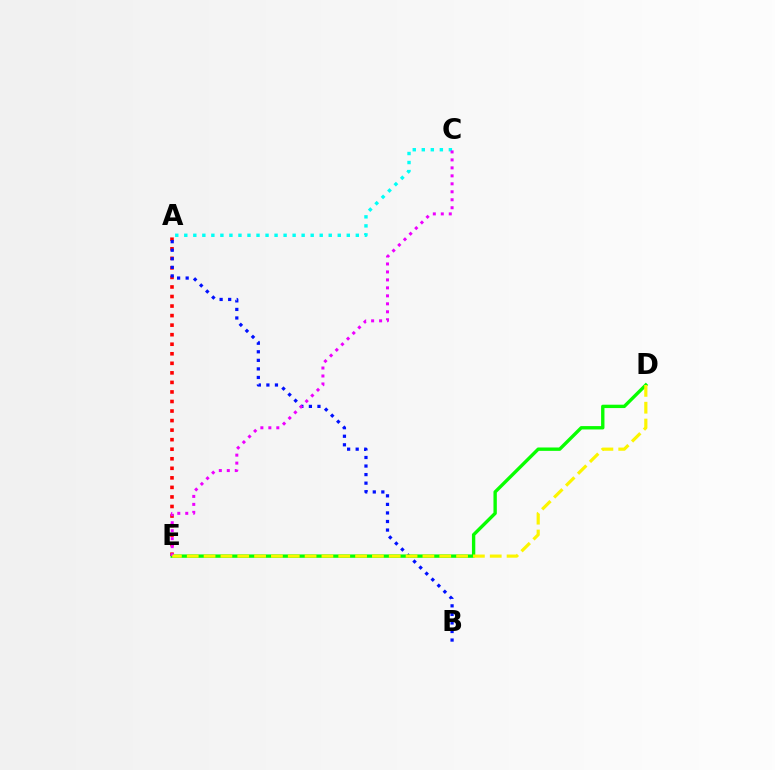{('A', 'E'): [{'color': '#ff0000', 'line_style': 'dotted', 'thickness': 2.59}], ('A', 'B'): [{'color': '#0010ff', 'line_style': 'dotted', 'thickness': 2.32}], ('D', 'E'): [{'color': '#08ff00', 'line_style': 'solid', 'thickness': 2.42}, {'color': '#fcf500', 'line_style': 'dashed', 'thickness': 2.29}], ('A', 'C'): [{'color': '#00fff6', 'line_style': 'dotted', 'thickness': 2.45}], ('C', 'E'): [{'color': '#ee00ff', 'line_style': 'dotted', 'thickness': 2.17}]}